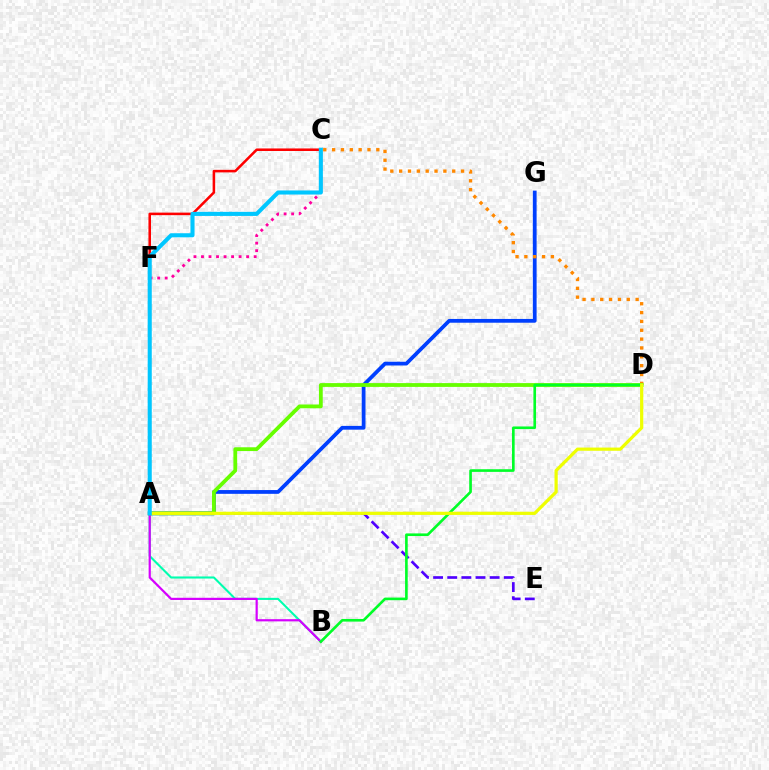{('C', 'F'): [{'color': '#ff00a0', 'line_style': 'dotted', 'thickness': 2.04}, {'color': '#ff0000', 'line_style': 'solid', 'thickness': 1.83}], ('A', 'B'): [{'color': '#00ffaf', 'line_style': 'solid', 'thickness': 1.51}], ('A', 'G'): [{'color': '#003fff', 'line_style': 'solid', 'thickness': 2.71}], ('C', 'D'): [{'color': '#ff8800', 'line_style': 'dotted', 'thickness': 2.4}], ('B', 'F'): [{'color': '#d600ff', 'line_style': 'solid', 'thickness': 1.58}], ('A', 'E'): [{'color': '#4f00ff', 'line_style': 'dashed', 'thickness': 1.92}], ('A', 'D'): [{'color': '#66ff00', 'line_style': 'solid', 'thickness': 2.73}, {'color': '#eeff00', 'line_style': 'solid', 'thickness': 2.31}], ('B', 'D'): [{'color': '#00ff27', 'line_style': 'solid', 'thickness': 1.9}], ('A', 'C'): [{'color': '#00c7ff', 'line_style': 'solid', 'thickness': 2.93}]}